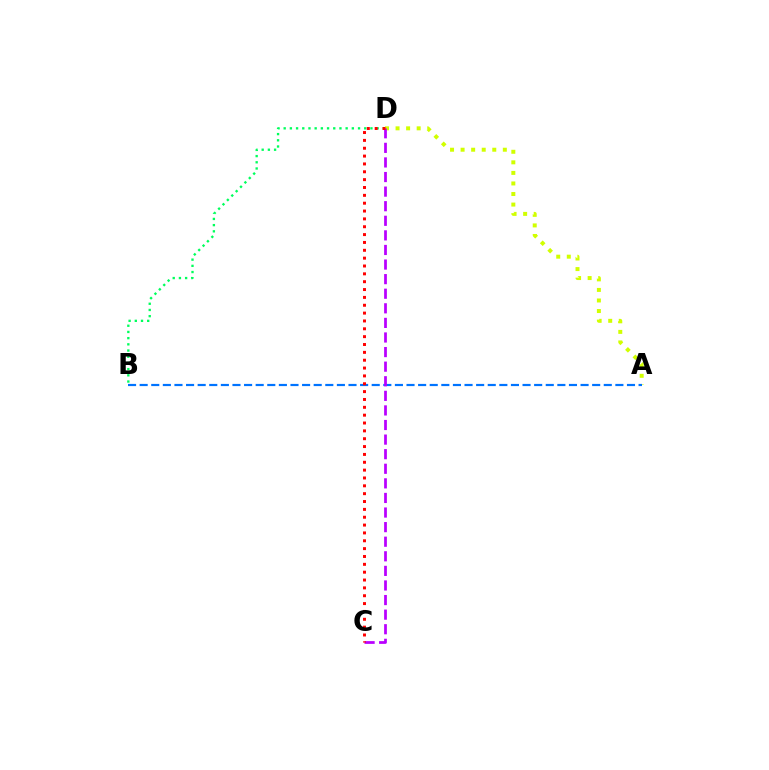{('A', 'D'): [{'color': '#d1ff00', 'line_style': 'dotted', 'thickness': 2.87}], ('B', 'D'): [{'color': '#00ff5c', 'line_style': 'dotted', 'thickness': 1.68}], ('A', 'B'): [{'color': '#0074ff', 'line_style': 'dashed', 'thickness': 1.58}], ('C', 'D'): [{'color': '#b900ff', 'line_style': 'dashed', 'thickness': 1.98}, {'color': '#ff0000', 'line_style': 'dotted', 'thickness': 2.13}]}